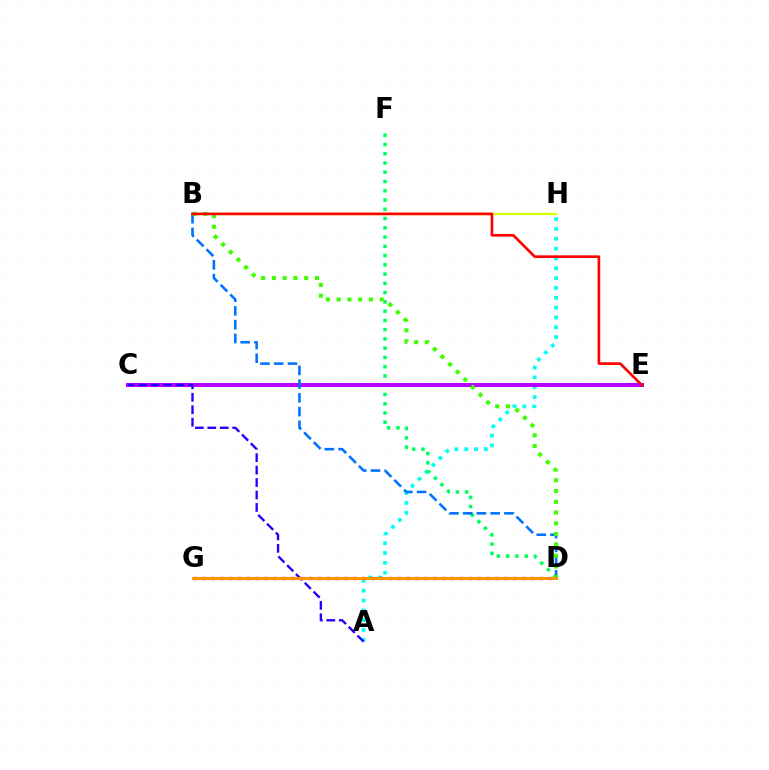{('A', 'H'): [{'color': '#00fff6', 'line_style': 'dotted', 'thickness': 2.67}], ('B', 'H'): [{'color': '#d1ff00', 'line_style': 'solid', 'thickness': 1.64}], ('D', 'F'): [{'color': '#00ff5c', 'line_style': 'dotted', 'thickness': 2.52}], ('C', 'E'): [{'color': '#b900ff', 'line_style': 'solid', 'thickness': 2.88}], ('B', 'D'): [{'color': '#0074ff', 'line_style': 'dashed', 'thickness': 1.87}, {'color': '#3dff00', 'line_style': 'dotted', 'thickness': 2.93}], ('A', 'C'): [{'color': '#2500ff', 'line_style': 'dashed', 'thickness': 1.69}], ('D', 'G'): [{'color': '#ff00ac', 'line_style': 'dotted', 'thickness': 2.41}, {'color': '#ff9400', 'line_style': 'solid', 'thickness': 2.11}], ('B', 'E'): [{'color': '#ff0000', 'line_style': 'solid', 'thickness': 1.9}]}